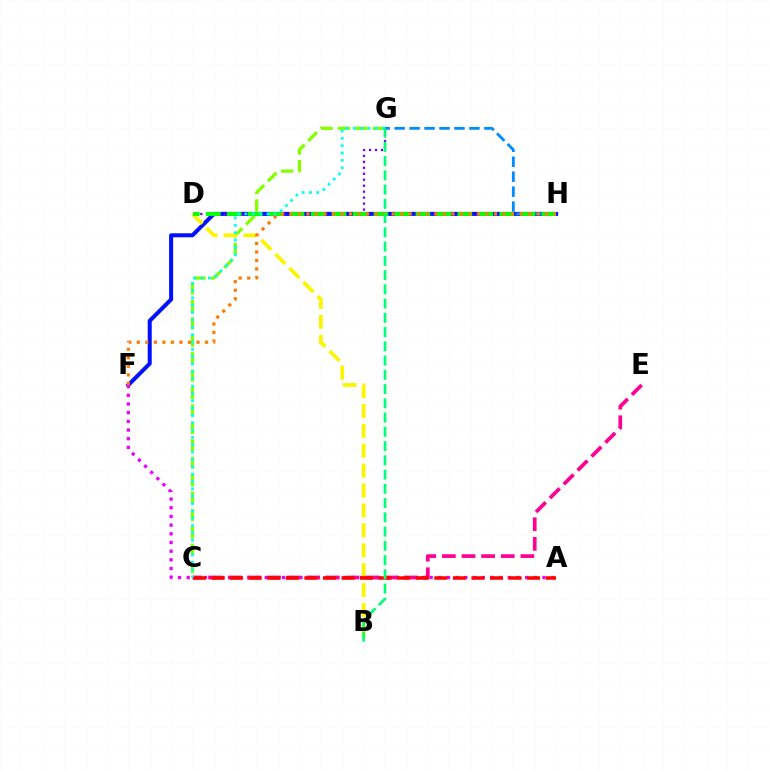{('F', 'H'): [{'color': '#0010ff', 'line_style': 'solid', 'thickness': 2.89}, {'color': '#ff7c00', 'line_style': 'dotted', 'thickness': 2.32}], ('G', 'H'): [{'color': '#008cff', 'line_style': 'dashed', 'thickness': 2.03}], ('C', 'G'): [{'color': '#84ff00', 'line_style': 'dashed', 'thickness': 2.37}, {'color': '#00fff6', 'line_style': 'dotted', 'thickness': 2.0}], ('D', 'G'): [{'color': '#7200ff', 'line_style': 'dotted', 'thickness': 1.62}], ('B', 'D'): [{'color': '#fcf500', 'line_style': 'dashed', 'thickness': 2.7}], ('A', 'F'): [{'color': '#ee00ff', 'line_style': 'dotted', 'thickness': 2.36}], ('D', 'H'): [{'color': '#08ff00', 'line_style': 'dashed', 'thickness': 2.85}], ('C', 'E'): [{'color': '#ff0094', 'line_style': 'dashed', 'thickness': 2.67}], ('A', 'C'): [{'color': '#ff0000', 'line_style': 'dashed', 'thickness': 2.52}], ('B', 'G'): [{'color': '#00ff74', 'line_style': 'dashed', 'thickness': 1.94}]}